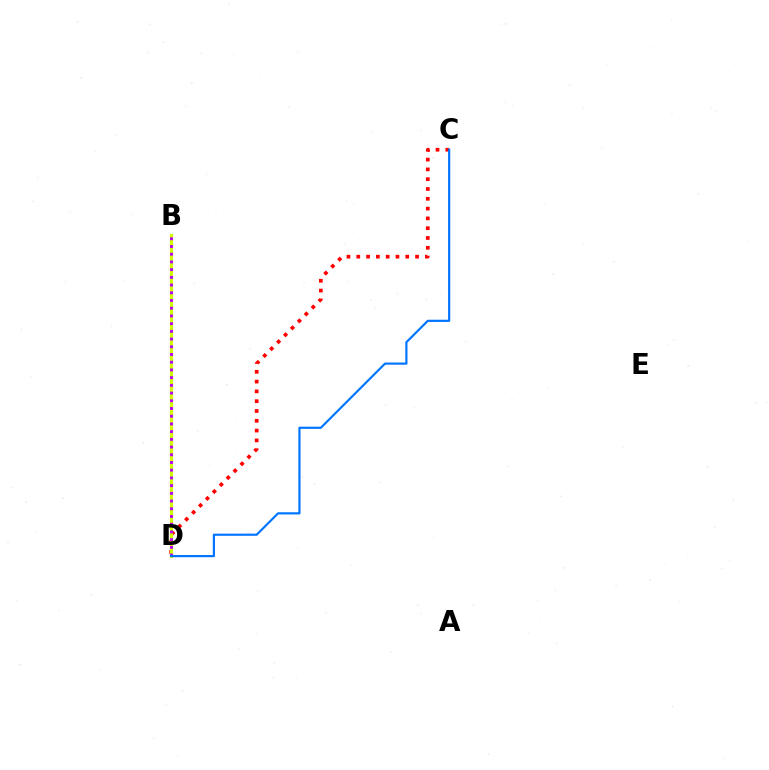{('C', 'D'): [{'color': '#ff0000', 'line_style': 'dotted', 'thickness': 2.66}, {'color': '#0074ff', 'line_style': 'solid', 'thickness': 1.57}], ('B', 'D'): [{'color': '#00ff5c', 'line_style': 'solid', 'thickness': 2.08}, {'color': '#d1ff00', 'line_style': 'solid', 'thickness': 2.3}, {'color': '#b900ff', 'line_style': 'dotted', 'thickness': 2.1}]}